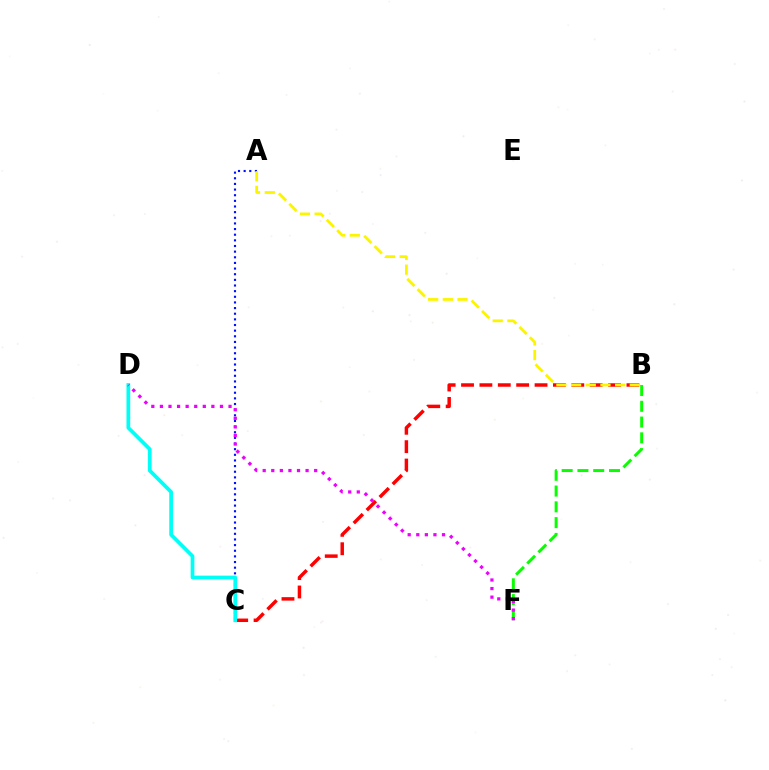{('A', 'C'): [{'color': '#0010ff', 'line_style': 'dotted', 'thickness': 1.53}], ('B', 'C'): [{'color': '#ff0000', 'line_style': 'dashed', 'thickness': 2.5}], ('C', 'D'): [{'color': '#00fff6', 'line_style': 'solid', 'thickness': 2.67}], ('B', 'F'): [{'color': '#08ff00', 'line_style': 'dashed', 'thickness': 2.14}], ('A', 'B'): [{'color': '#fcf500', 'line_style': 'dashed', 'thickness': 1.99}], ('D', 'F'): [{'color': '#ee00ff', 'line_style': 'dotted', 'thickness': 2.33}]}